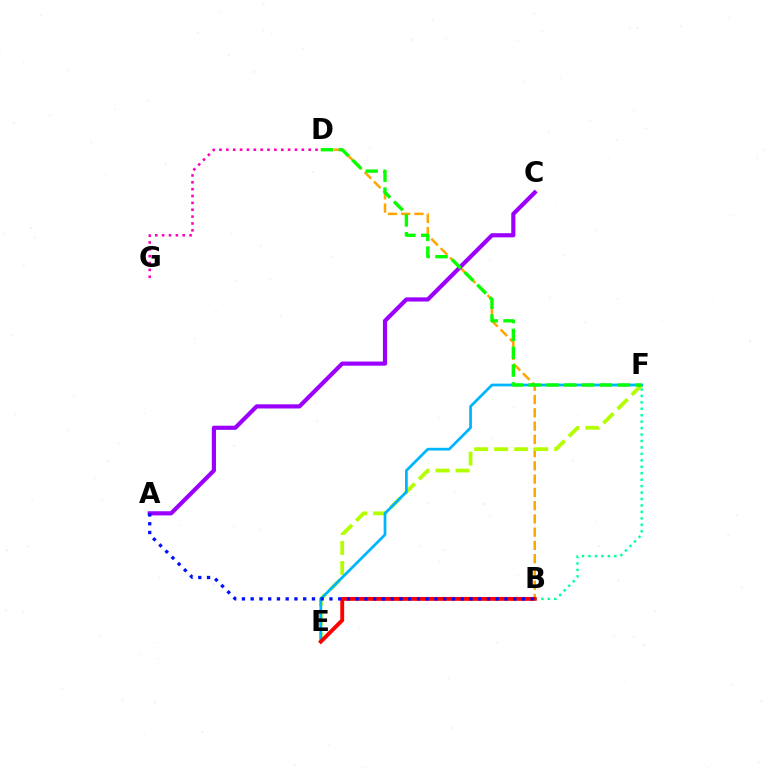{('B', 'D'): [{'color': '#ffa500', 'line_style': 'dashed', 'thickness': 1.8}], ('B', 'F'): [{'color': '#00ff9d', 'line_style': 'dotted', 'thickness': 1.75}], ('E', 'F'): [{'color': '#b3ff00', 'line_style': 'dashed', 'thickness': 2.72}, {'color': '#00b5ff', 'line_style': 'solid', 'thickness': 1.97}], ('A', 'C'): [{'color': '#9b00ff', 'line_style': 'solid', 'thickness': 3.0}], ('D', 'G'): [{'color': '#ff00bd', 'line_style': 'dotted', 'thickness': 1.86}], ('D', 'F'): [{'color': '#08ff00', 'line_style': 'dashed', 'thickness': 2.42}], ('B', 'E'): [{'color': '#ff0000', 'line_style': 'solid', 'thickness': 2.79}], ('A', 'B'): [{'color': '#0010ff', 'line_style': 'dotted', 'thickness': 2.38}]}